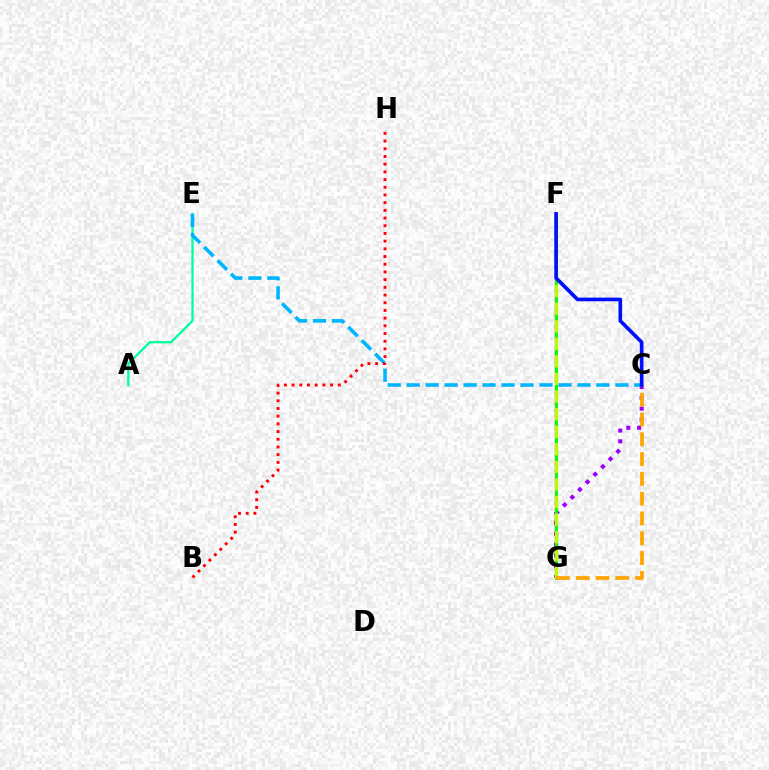{('F', 'G'): [{'color': '#ff00bd', 'line_style': 'solid', 'thickness': 1.69}, {'color': '#08ff00', 'line_style': 'solid', 'thickness': 2.14}, {'color': '#b3ff00', 'line_style': 'dashed', 'thickness': 2.39}], ('C', 'G'): [{'color': '#9b00ff', 'line_style': 'dotted', 'thickness': 2.94}, {'color': '#ffa500', 'line_style': 'dashed', 'thickness': 2.69}], ('A', 'E'): [{'color': '#00ff9d', 'line_style': 'solid', 'thickness': 1.66}], ('C', 'E'): [{'color': '#00b5ff', 'line_style': 'dashed', 'thickness': 2.58}], ('B', 'H'): [{'color': '#ff0000', 'line_style': 'dotted', 'thickness': 2.09}], ('C', 'F'): [{'color': '#0010ff', 'line_style': 'solid', 'thickness': 2.63}]}